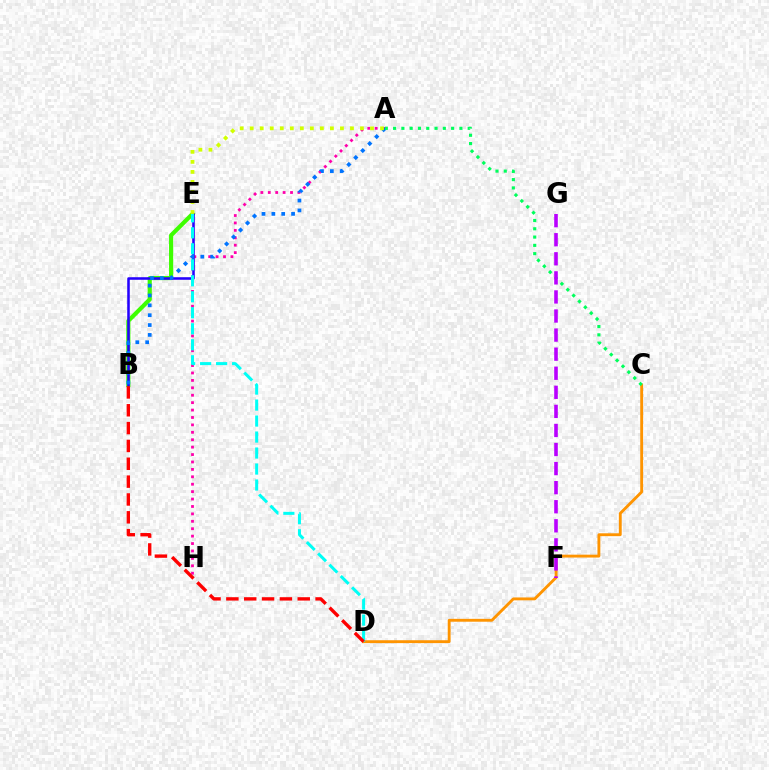{('B', 'E'): [{'color': '#3dff00', 'line_style': 'solid', 'thickness': 2.99}, {'color': '#2500ff', 'line_style': 'solid', 'thickness': 1.84}], ('A', 'H'): [{'color': '#ff00ac', 'line_style': 'dotted', 'thickness': 2.01}], ('C', 'D'): [{'color': '#ff9400', 'line_style': 'solid', 'thickness': 2.07}], ('D', 'E'): [{'color': '#00fff6', 'line_style': 'dashed', 'thickness': 2.17}], ('A', 'B'): [{'color': '#0074ff', 'line_style': 'dotted', 'thickness': 2.68}], ('A', 'C'): [{'color': '#00ff5c', 'line_style': 'dotted', 'thickness': 2.25}], ('F', 'G'): [{'color': '#b900ff', 'line_style': 'dashed', 'thickness': 2.59}], ('B', 'D'): [{'color': '#ff0000', 'line_style': 'dashed', 'thickness': 2.42}], ('A', 'E'): [{'color': '#d1ff00', 'line_style': 'dotted', 'thickness': 2.72}]}